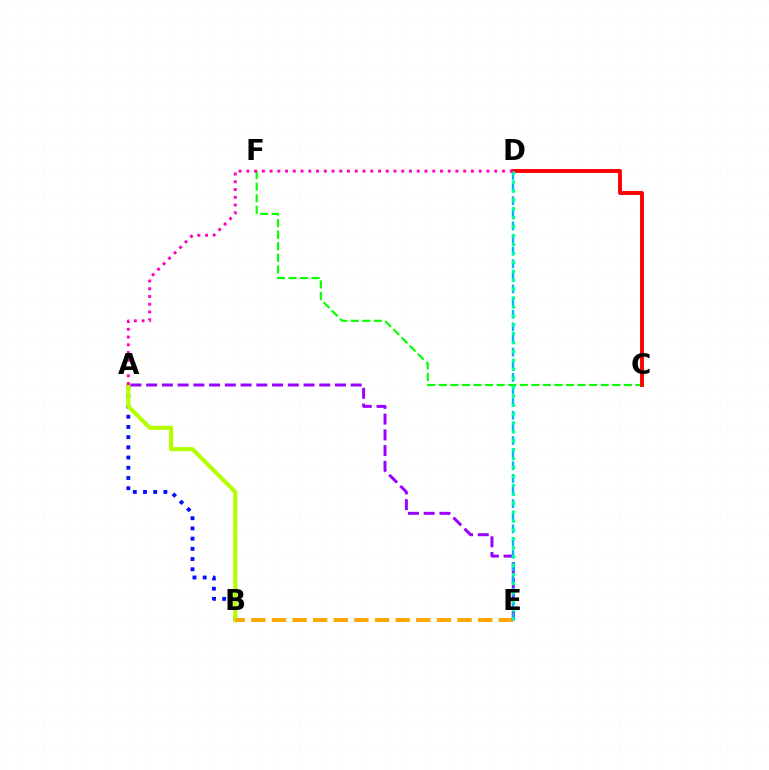{('C', 'F'): [{'color': '#08ff00', 'line_style': 'dashed', 'thickness': 1.57}], ('A', 'B'): [{'color': '#0010ff', 'line_style': 'dotted', 'thickness': 2.77}, {'color': '#b3ff00', 'line_style': 'solid', 'thickness': 2.95}], ('C', 'D'): [{'color': '#ff0000', 'line_style': 'solid', 'thickness': 2.81}], ('B', 'E'): [{'color': '#ffa500', 'line_style': 'dashed', 'thickness': 2.8}], ('A', 'E'): [{'color': '#9b00ff', 'line_style': 'dashed', 'thickness': 2.14}], ('D', 'E'): [{'color': '#00b5ff', 'line_style': 'dashed', 'thickness': 1.71}, {'color': '#00ff9d', 'line_style': 'dotted', 'thickness': 2.42}], ('A', 'D'): [{'color': '#ff00bd', 'line_style': 'dotted', 'thickness': 2.1}]}